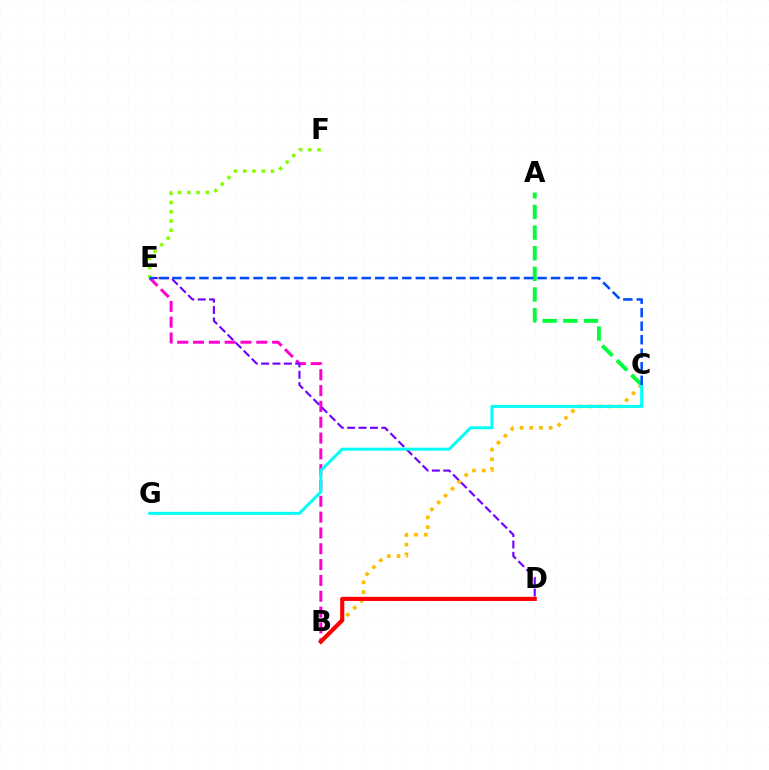{('A', 'C'): [{'color': '#00ff39', 'line_style': 'dashed', 'thickness': 2.8}], ('B', 'E'): [{'color': '#ff00cf', 'line_style': 'dashed', 'thickness': 2.15}], ('B', 'C'): [{'color': '#ffbd00', 'line_style': 'dotted', 'thickness': 2.64}], ('D', 'E'): [{'color': '#7200ff', 'line_style': 'dashed', 'thickness': 1.55}], ('E', 'F'): [{'color': '#84ff00', 'line_style': 'dotted', 'thickness': 2.51}], ('C', 'G'): [{'color': '#00fff6', 'line_style': 'solid', 'thickness': 2.16}], ('C', 'E'): [{'color': '#004bff', 'line_style': 'dashed', 'thickness': 1.84}], ('B', 'D'): [{'color': '#ff0000', 'line_style': 'solid', 'thickness': 2.98}]}